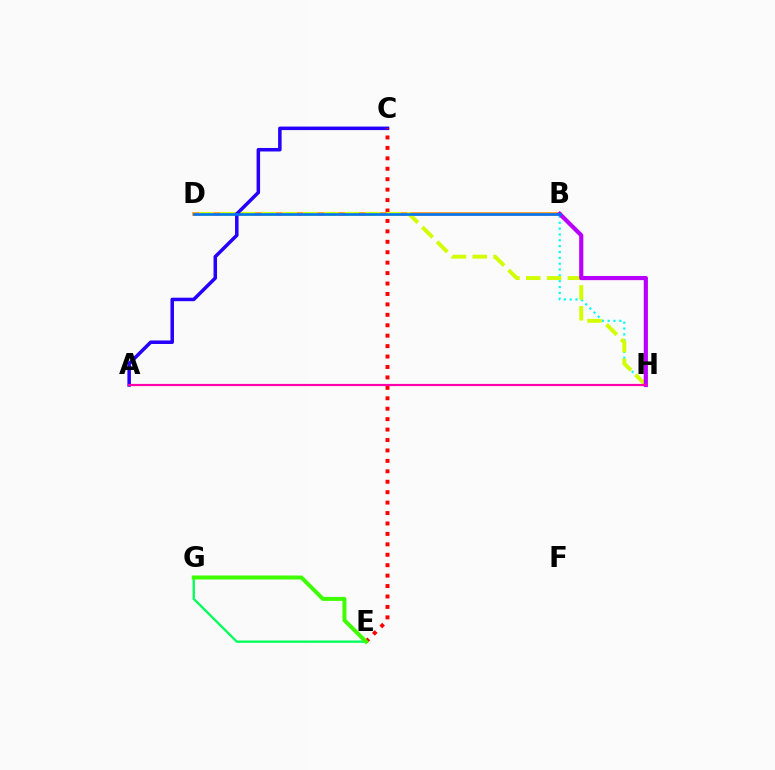{('B', 'D'): [{'color': '#ff9400', 'line_style': 'solid', 'thickness': 2.61}, {'color': '#0074ff', 'line_style': 'solid', 'thickness': 1.88}], ('B', 'H'): [{'color': '#00fff6', 'line_style': 'dotted', 'thickness': 1.59}, {'color': '#b900ff', 'line_style': 'solid', 'thickness': 3.0}], ('A', 'C'): [{'color': '#2500ff', 'line_style': 'solid', 'thickness': 2.53}], ('C', 'E'): [{'color': '#ff0000', 'line_style': 'dotted', 'thickness': 2.83}], ('E', 'G'): [{'color': '#00ff5c', 'line_style': 'solid', 'thickness': 1.68}, {'color': '#3dff00', 'line_style': 'solid', 'thickness': 2.88}], ('D', 'H'): [{'color': '#d1ff00', 'line_style': 'dashed', 'thickness': 2.82}], ('A', 'H'): [{'color': '#ff00ac', 'line_style': 'solid', 'thickness': 1.57}]}